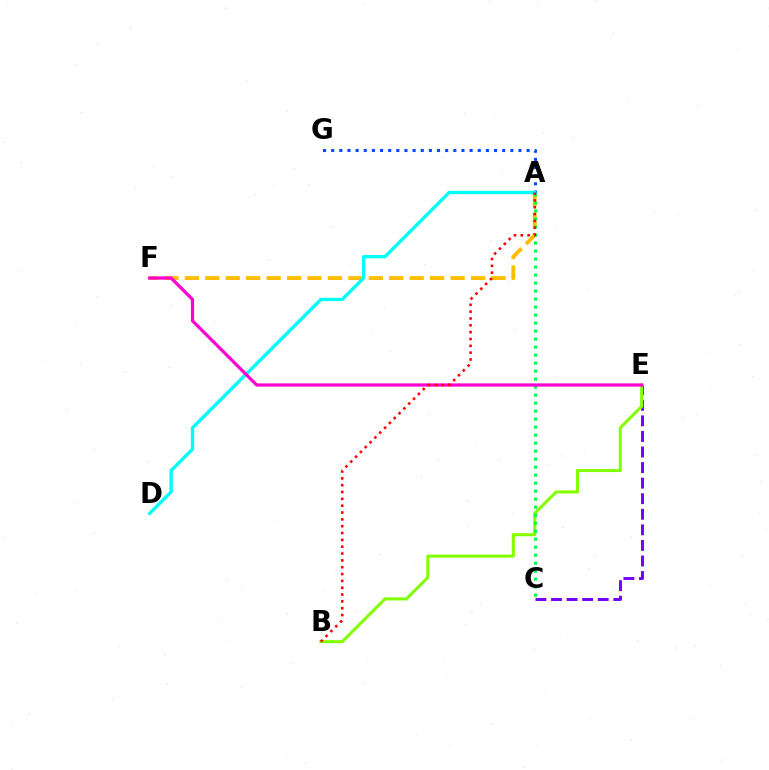{('C', 'E'): [{'color': '#7200ff', 'line_style': 'dashed', 'thickness': 2.11}], ('A', 'F'): [{'color': '#ffbd00', 'line_style': 'dashed', 'thickness': 2.78}], ('A', 'G'): [{'color': '#004bff', 'line_style': 'dotted', 'thickness': 2.21}], ('B', 'E'): [{'color': '#84ff00', 'line_style': 'solid', 'thickness': 2.19}], ('A', 'C'): [{'color': '#00ff39', 'line_style': 'dotted', 'thickness': 2.17}], ('A', 'D'): [{'color': '#00fff6', 'line_style': 'solid', 'thickness': 2.4}], ('E', 'F'): [{'color': '#ff00cf', 'line_style': 'solid', 'thickness': 2.32}], ('A', 'B'): [{'color': '#ff0000', 'line_style': 'dotted', 'thickness': 1.86}]}